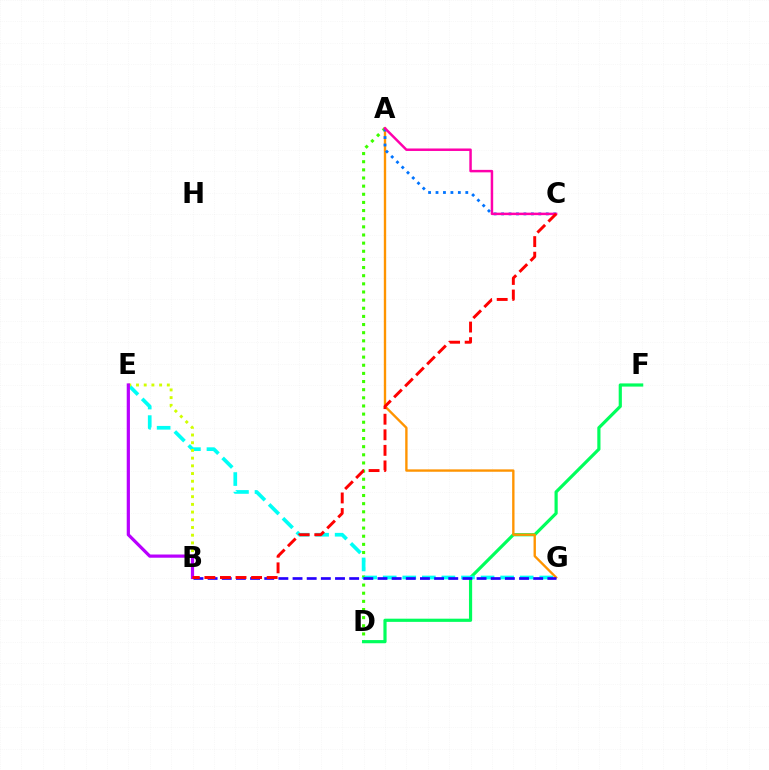{('A', 'D'): [{'color': '#3dff00', 'line_style': 'dotted', 'thickness': 2.21}], ('D', 'F'): [{'color': '#00ff5c', 'line_style': 'solid', 'thickness': 2.29}], ('A', 'G'): [{'color': '#ff9400', 'line_style': 'solid', 'thickness': 1.71}], ('E', 'G'): [{'color': '#00fff6', 'line_style': 'dashed', 'thickness': 2.66}], ('A', 'C'): [{'color': '#0074ff', 'line_style': 'dotted', 'thickness': 2.02}, {'color': '#ff00ac', 'line_style': 'solid', 'thickness': 1.79}], ('B', 'G'): [{'color': '#2500ff', 'line_style': 'dashed', 'thickness': 1.92}], ('B', 'E'): [{'color': '#d1ff00', 'line_style': 'dotted', 'thickness': 2.09}, {'color': '#b900ff', 'line_style': 'solid', 'thickness': 2.31}], ('B', 'C'): [{'color': '#ff0000', 'line_style': 'dashed', 'thickness': 2.12}]}